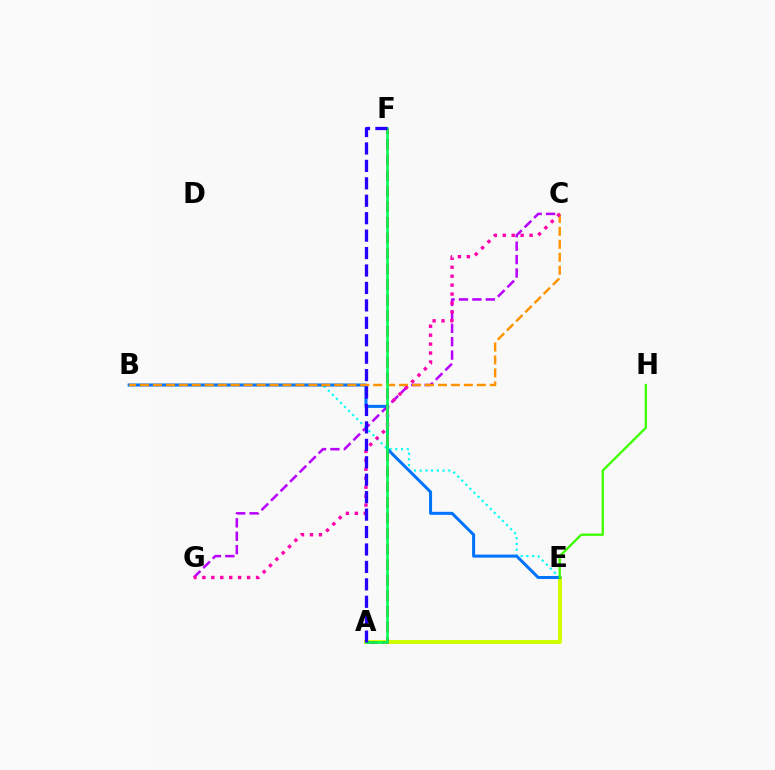{('C', 'G'): [{'color': '#b900ff', 'line_style': 'dashed', 'thickness': 1.82}, {'color': '#ff00ac', 'line_style': 'dotted', 'thickness': 2.43}], ('A', 'E'): [{'color': '#d1ff00', 'line_style': 'solid', 'thickness': 2.85}], ('B', 'E'): [{'color': '#00fff6', 'line_style': 'dotted', 'thickness': 1.56}, {'color': '#0074ff', 'line_style': 'solid', 'thickness': 2.18}], ('B', 'C'): [{'color': '#ff9400', 'line_style': 'dashed', 'thickness': 1.76}], ('A', 'F'): [{'color': '#ff0000', 'line_style': 'dashed', 'thickness': 2.11}, {'color': '#00ff5c', 'line_style': 'solid', 'thickness': 1.87}, {'color': '#2500ff', 'line_style': 'dashed', 'thickness': 2.37}], ('E', 'H'): [{'color': '#3dff00', 'line_style': 'solid', 'thickness': 1.67}]}